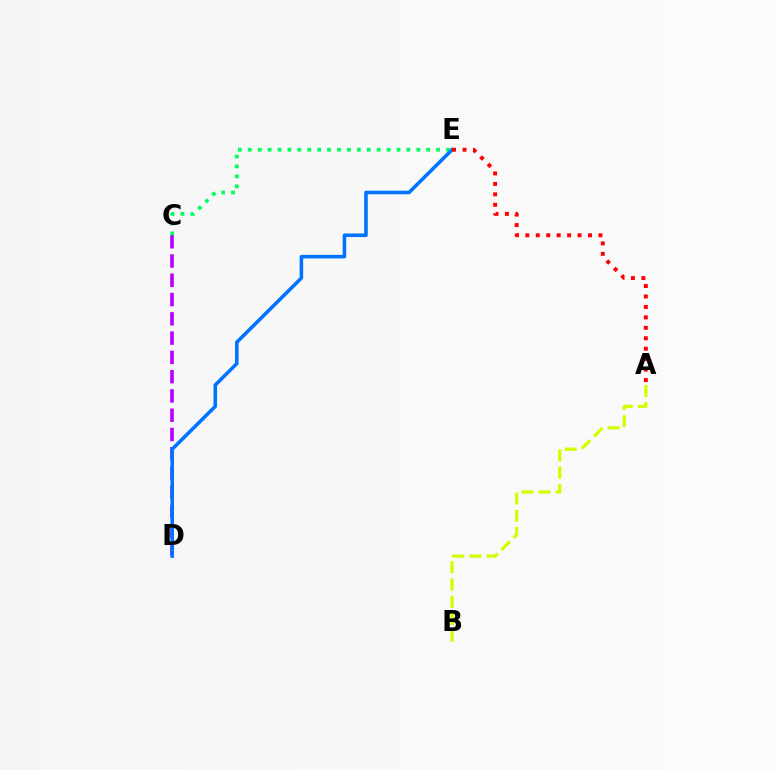{('C', 'D'): [{'color': '#b900ff', 'line_style': 'dashed', 'thickness': 2.62}], ('C', 'E'): [{'color': '#00ff5c', 'line_style': 'dotted', 'thickness': 2.69}], ('A', 'B'): [{'color': '#d1ff00', 'line_style': 'dashed', 'thickness': 2.34}], ('D', 'E'): [{'color': '#0074ff', 'line_style': 'solid', 'thickness': 2.57}], ('A', 'E'): [{'color': '#ff0000', 'line_style': 'dotted', 'thickness': 2.84}]}